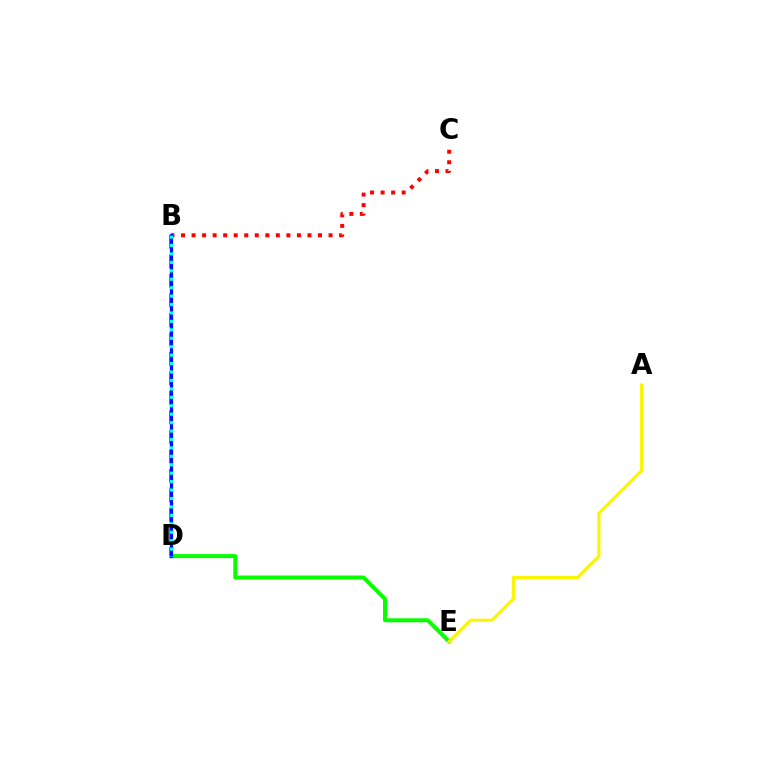{('B', 'D'): [{'color': '#ee00ff', 'line_style': 'dashed', 'thickness': 2.65}, {'color': '#0010ff', 'line_style': 'solid', 'thickness': 2.35}, {'color': '#00fff6', 'line_style': 'dotted', 'thickness': 2.29}], ('B', 'C'): [{'color': '#ff0000', 'line_style': 'dotted', 'thickness': 2.86}], ('D', 'E'): [{'color': '#08ff00', 'line_style': 'solid', 'thickness': 2.88}], ('A', 'E'): [{'color': '#fcf500', 'line_style': 'solid', 'thickness': 2.28}]}